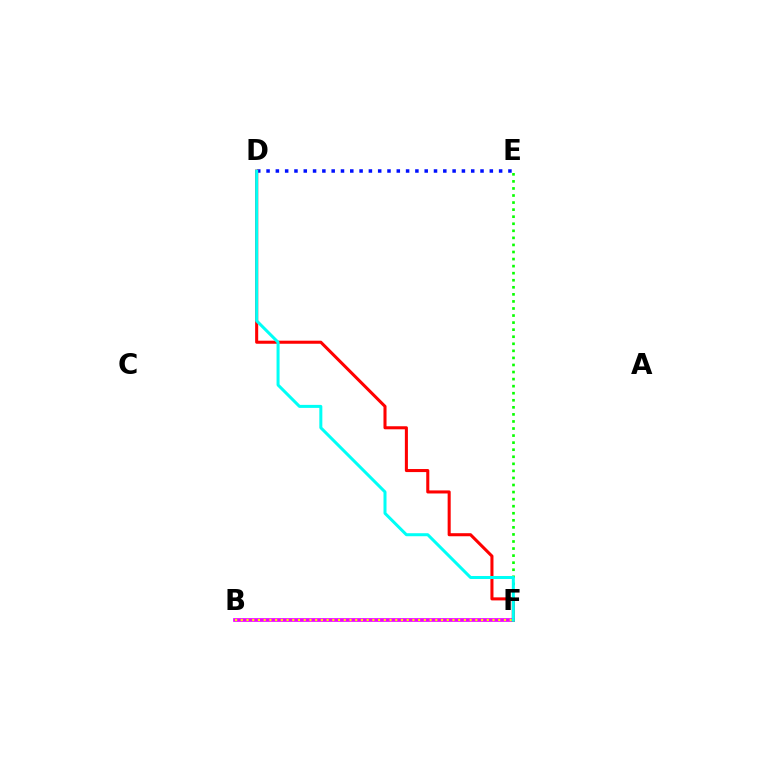{('B', 'F'): [{'color': '#ee00ff', 'line_style': 'solid', 'thickness': 2.65}, {'color': '#fcf500', 'line_style': 'dotted', 'thickness': 1.55}], ('D', 'E'): [{'color': '#0010ff', 'line_style': 'dotted', 'thickness': 2.53}], ('E', 'F'): [{'color': '#08ff00', 'line_style': 'dotted', 'thickness': 1.92}], ('D', 'F'): [{'color': '#ff0000', 'line_style': 'solid', 'thickness': 2.2}, {'color': '#00fff6', 'line_style': 'solid', 'thickness': 2.17}]}